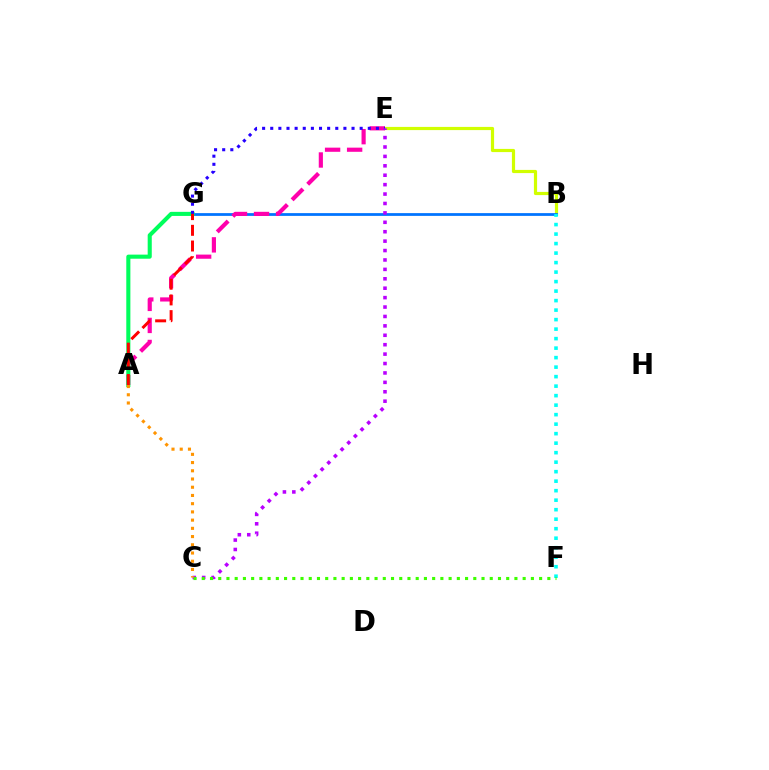{('B', 'E'): [{'color': '#d1ff00', 'line_style': 'solid', 'thickness': 2.29}], ('B', 'G'): [{'color': '#0074ff', 'line_style': 'solid', 'thickness': 1.99}], ('B', 'F'): [{'color': '#00fff6', 'line_style': 'dotted', 'thickness': 2.58}], ('A', 'E'): [{'color': '#ff00ac', 'line_style': 'dashed', 'thickness': 2.99}], ('A', 'G'): [{'color': '#00ff5c', 'line_style': 'solid', 'thickness': 2.94}, {'color': '#ff0000', 'line_style': 'dashed', 'thickness': 2.13}], ('E', 'G'): [{'color': '#2500ff', 'line_style': 'dotted', 'thickness': 2.21}], ('C', 'E'): [{'color': '#b900ff', 'line_style': 'dotted', 'thickness': 2.56}], ('C', 'F'): [{'color': '#3dff00', 'line_style': 'dotted', 'thickness': 2.24}], ('A', 'C'): [{'color': '#ff9400', 'line_style': 'dotted', 'thickness': 2.23}]}